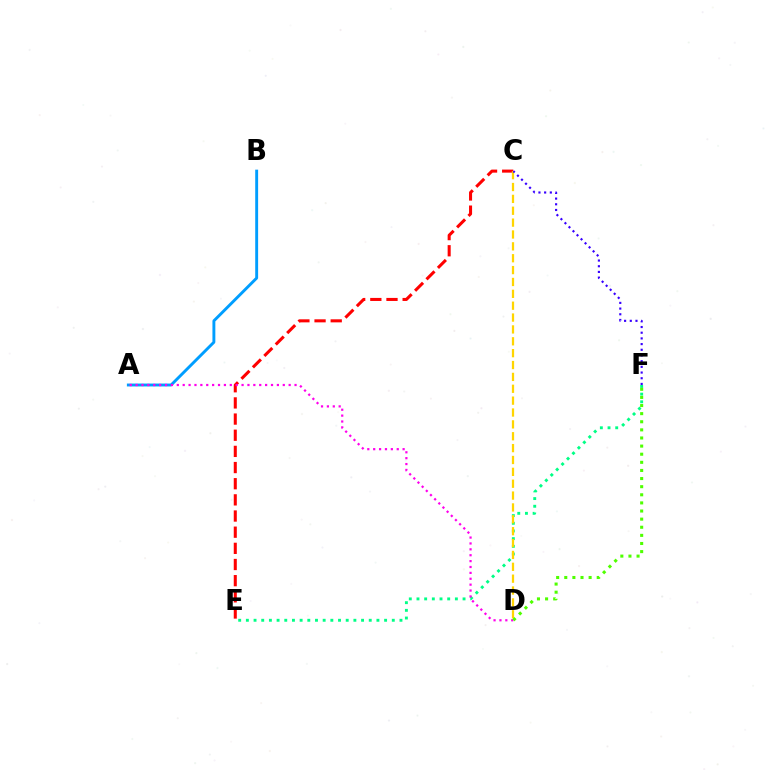{('A', 'B'): [{'color': '#009eff', 'line_style': 'solid', 'thickness': 2.09}], ('C', 'E'): [{'color': '#ff0000', 'line_style': 'dashed', 'thickness': 2.2}], ('E', 'F'): [{'color': '#00ff86', 'line_style': 'dotted', 'thickness': 2.09}], ('A', 'D'): [{'color': '#ff00ed', 'line_style': 'dotted', 'thickness': 1.6}], ('C', 'D'): [{'color': '#ffd500', 'line_style': 'dashed', 'thickness': 1.61}], ('D', 'F'): [{'color': '#4fff00', 'line_style': 'dotted', 'thickness': 2.2}], ('C', 'F'): [{'color': '#3700ff', 'line_style': 'dotted', 'thickness': 1.55}]}